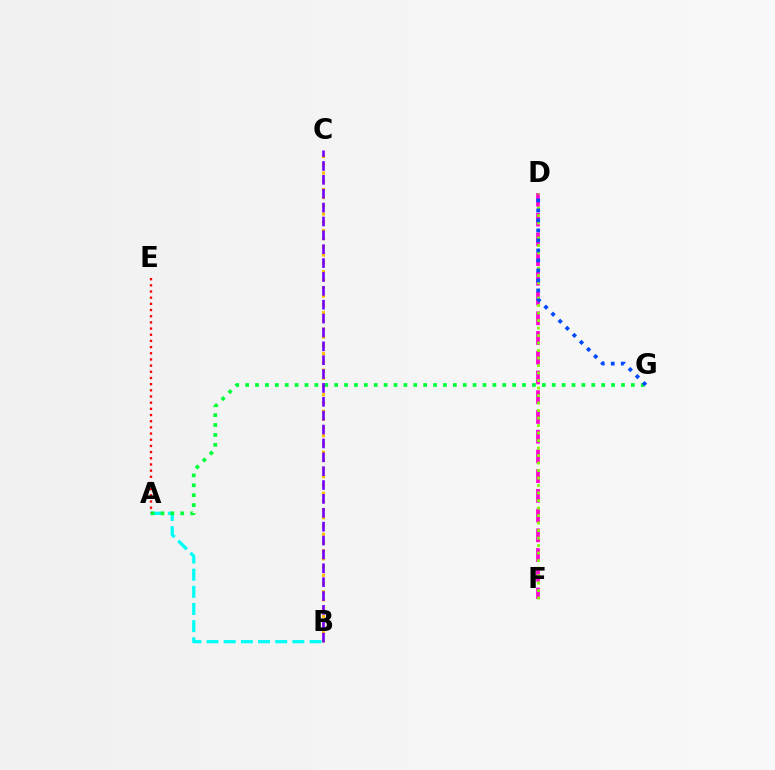{('A', 'B'): [{'color': '#00fff6', 'line_style': 'dashed', 'thickness': 2.33}], ('B', 'C'): [{'color': '#ffbd00', 'line_style': 'dotted', 'thickness': 2.23}, {'color': '#7200ff', 'line_style': 'dashed', 'thickness': 1.88}], ('D', 'F'): [{'color': '#ff00cf', 'line_style': 'dashed', 'thickness': 2.68}, {'color': '#84ff00', 'line_style': 'dotted', 'thickness': 2.04}], ('A', 'G'): [{'color': '#00ff39', 'line_style': 'dotted', 'thickness': 2.69}], ('A', 'E'): [{'color': '#ff0000', 'line_style': 'dotted', 'thickness': 1.68}], ('D', 'G'): [{'color': '#004bff', 'line_style': 'dotted', 'thickness': 2.72}]}